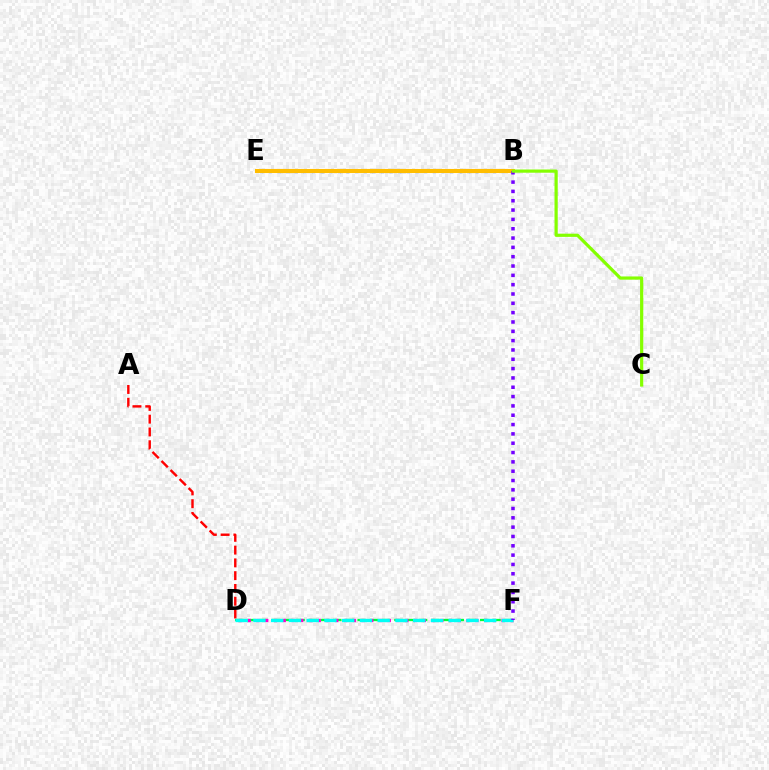{('D', 'F'): [{'color': '#00ff39', 'line_style': 'dashed', 'thickness': 1.66}, {'color': '#ff00cf', 'line_style': 'dotted', 'thickness': 2.38}, {'color': '#00fff6', 'line_style': 'dashed', 'thickness': 2.41}], ('B', 'E'): [{'color': '#004bff', 'line_style': 'dotted', 'thickness': 2.34}, {'color': '#ffbd00', 'line_style': 'solid', 'thickness': 2.93}], ('A', 'D'): [{'color': '#ff0000', 'line_style': 'dashed', 'thickness': 1.74}], ('B', 'F'): [{'color': '#7200ff', 'line_style': 'dotted', 'thickness': 2.53}], ('B', 'C'): [{'color': '#84ff00', 'line_style': 'solid', 'thickness': 2.31}]}